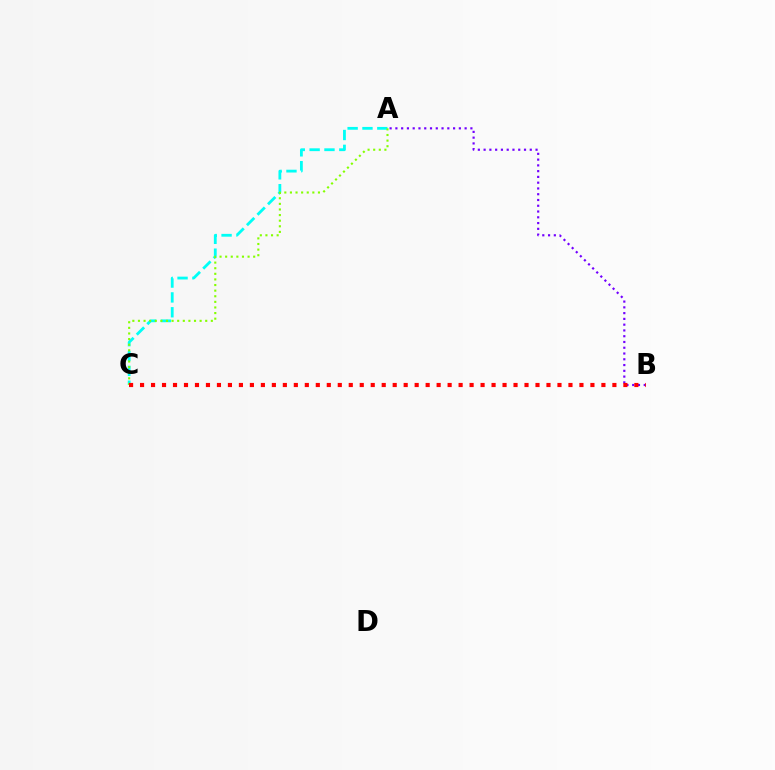{('A', 'C'): [{'color': '#00fff6', 'line_style': 'dashed', 'thickness': 2.02}, {'color': '#84ff00', 'line_style': 'dotted', 'thickness': 1.52}], ('A', 'B'): [{'color': '#7200ff', 'line_style': 'dotted', 'thickness': 1.57}], ('B', 'C'): [{'color': '#ff0000', 'line_style': 'dotted', 'thickness': 2.98}]}